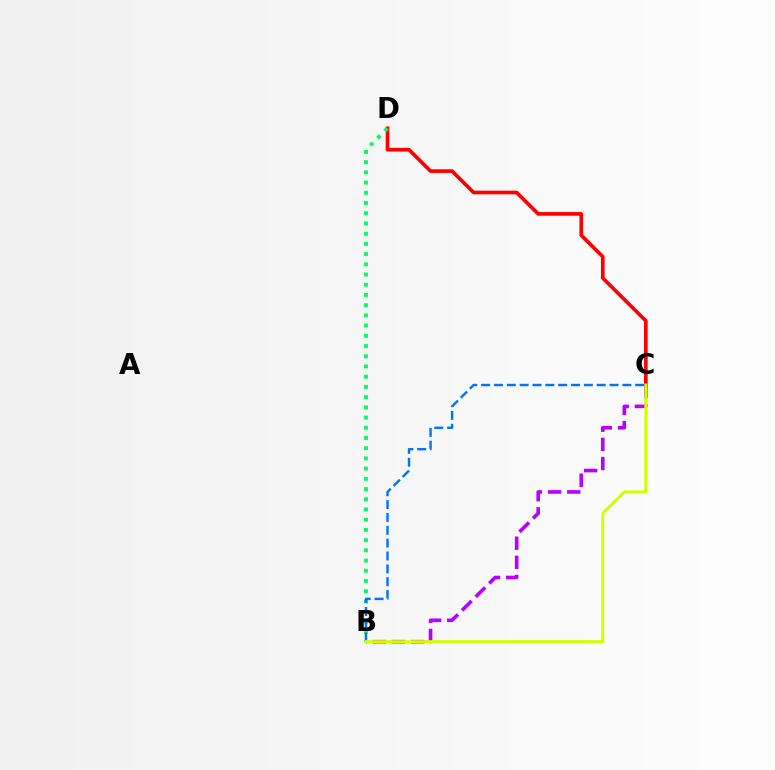{('C', 'D'): [{'color': '#ff0000', 'line_style': 'solid', 'thickness': 2.64}], ('B', 'C'): [{'color': '#b900ff', 'line_style': 'dashed', 'thickness': 2.6}, {'color': '#0074ff', 'line_style': 'dashed', 'thickness': 1.74}, {'color': '#d1ff00', 'line_style': 'solid', 'thickness': 2.16}], ('B', 'D'): [{'color': '#00ff5c', 'line_style': 'dotted', 'thickness': 2.78}]}